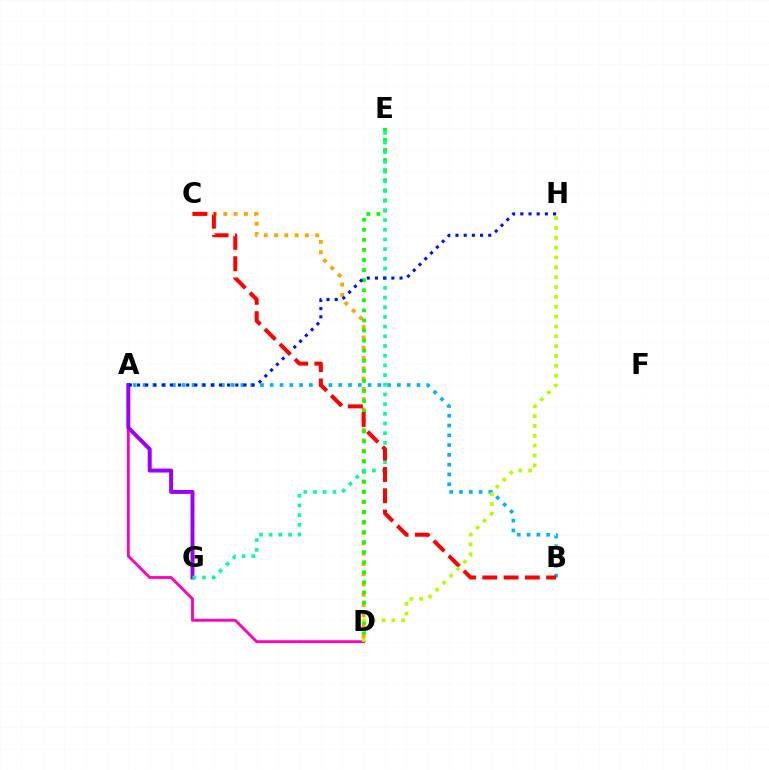{('A', 'D'): [{'color': '#ff00bd', 'line_style': 'solid', 'thickness': 2.05}], ('C', 'D'): [{'color': '#ffa500', 'line_style': 'dotted', 'thickness': 2.8}], ('A', 'G'): [{'color': '#9b00ff', 'line_style': 'solid', 'thickness': 2.85}], ('D', 'E'): [{'color': '#08ff00', 'line_style': 'dotted', 'thickness': 2.74}], ('E', 'G'): [{'color': '#00ff9d', 'line_style': 'dotted', 'thickness': 2.63}], ('A', 'B'): [{'color': '#00b5ff', 'line_style': 'dotted', 'thickness': 2.66}], ('A', 'H'): [{'color': '#0010ff', 'line_style': 'dotted', 'thickness': 2.22}], ('B', 'C'): [{'color': '#ff0000', 'line_style': 'dashed', 'thickness': 2.89}], ('D', 'H'): [{'color': '#b3ff00', 'line_style': 'dotted', 'thickness': 2.68}]}